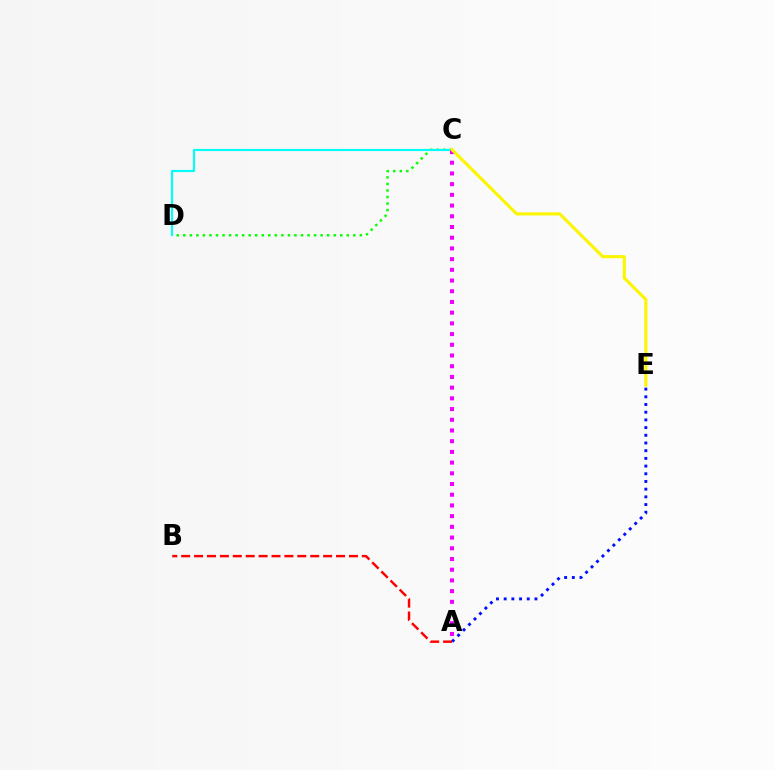{('A', 'E'): [{'color': '#0010ff', 'line_style': 'dotted', 'thickness': 2.09}], ('C', 'D'): [{'color': '#08ff00', 'line_style': 'dotted', 'thickness': 1.78}, {'color': '#00fff6', 'line_style': 'solid', 'thickness': 1.55}], ('A', 'C'): [{'color': '#ee00ff', 'line_style': 'dotted', 'thickness': 2.91}], ('A', 'B'): [{'color': '#ff0000', 'line_style': 'dashed', 'thickness': 1.75}], ('C', 'E'): [{'color': '#fcf500', 'line_style': 'solid', 'thickness': 2.23}]}